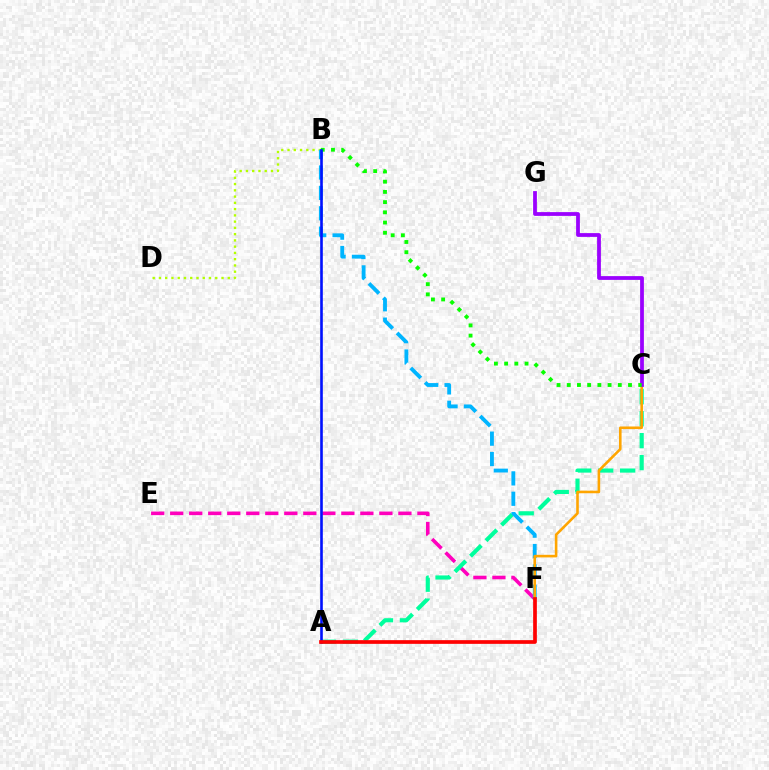{('E', 'F'): [{'color': '#ff00bd', 'line_style': 'dashed', 'thickness': 2.58}], ('B', 'D'): [{'color': '#b3ff00', 'line_style': 'dotted', 'thickness': 1.7}], ('A', 'C'): [{'color': '#00ff9d', 'line_style': 'dashed', 'thickness': 2.98}], ('B', 'F'): [{'color': '#00b5ff', 'line_style': 'dashed', 'thickness': 2.77}], ('C', 'F'): [{'color': '#ffa500', 'line_style': 'solid', 'thickness': 1.87}], ('C', 'G'): [{'color': '#9b00ff', 'line_style': 'solid', 'thickness': 2.72}], ('B', 'C'): [{'color': '#08ff00', 'line_style': 'dotted', 'thickness': 2.77}], ('A', 'B'): [{'color': '#0010ff', 'line_style': 'solid', 'thickness': 1.89}], ('A', 'F'): [{'color': '#ff0000', 'line_style': 'solid', 'thickness': 2.67}]}